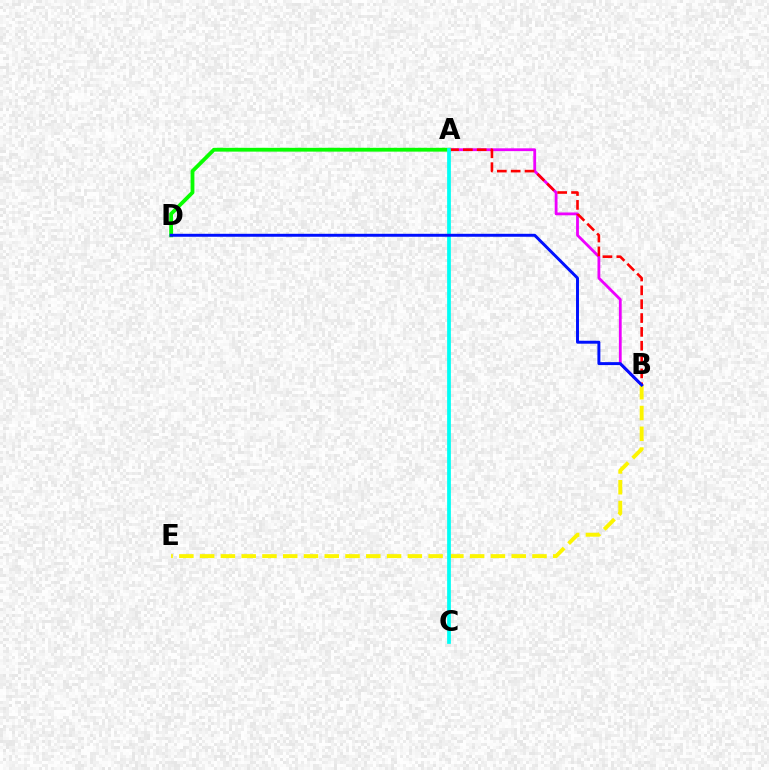{('A', 'B'): [{'color': '#ee00ff', 'line_style': 'solid', 'thickness': 2.02}, {'color': '#ff0000', 'line_style': 'dashed', 'thickness': 1.88}], ('B', 'E'): [{'color': '#fcf500', 'line_style': 'dashed', 'thickness': 2.82}], ('A', 'D'): [{'color': '#08ff00', 'line_style': 'solid', 'thickness': 2.74}], ('A', 'C'): [{'color': '#00fff6', 'line_style': 'solid', 'thickness': 2.7}], ('B', 'D'): [{'color': '#0010ff', 'line_style': 'solid', 'thickness': 2.13}]}